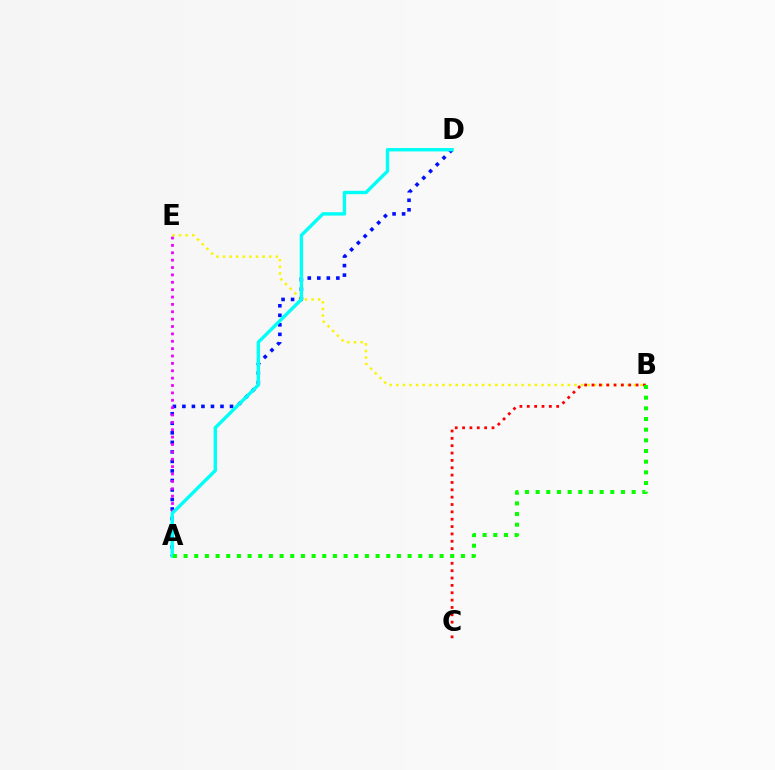{('B', 'E'): [{'color': '#fcf500', 'line_style': 'dotted', 'thickness': 1.79}], ('A', 'D'): [{'color': '#0010ff', 'line_style': 'dotted', 'thickness': 2.59}, {'color': '#00fff6', 'line_style': 'solid', 'thickness': 2.44}], ('A', 'E'): [{'color': '#ee00ff', 'line_style': 'dotted', 'thickness': 2.0}], ('B', 'C'): [{'color': '#ff0000', 'line_style': 'dotted', 'thickness': 2.0}], ('A', 'B'): [{'color': '#08ff00', 'line_style': 'dotted', 'thickness': 2.9}]}